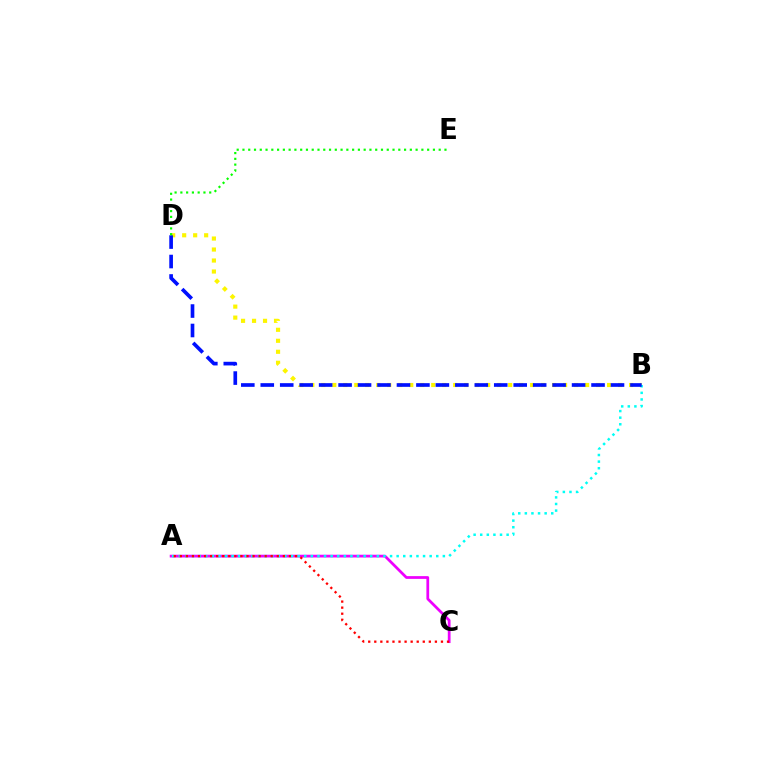{('B', 'D'): [{'color': '#fcf500', 'line_style': 'dotted', 'thickness': 2.99}, {'color': '#0010ff', 'line_style': 'dashed', 'thickness': 2.64}], ('A', 'C'): [{'color': '#ee00ff', 'line_style': 'solid', 'thickness': 1.98}, {'color': '#ff0000', 'line_style': 'dotted', 'thickness': 1.65}], ('A', 'B'): [{'color': '#00fff6', 'line_style': 'dotted', 'thickness': 1.79}], ('D', 'E'): [{'color': '#08ff00', 'line_style': 'dotted', 'thickness': 1.57}]}